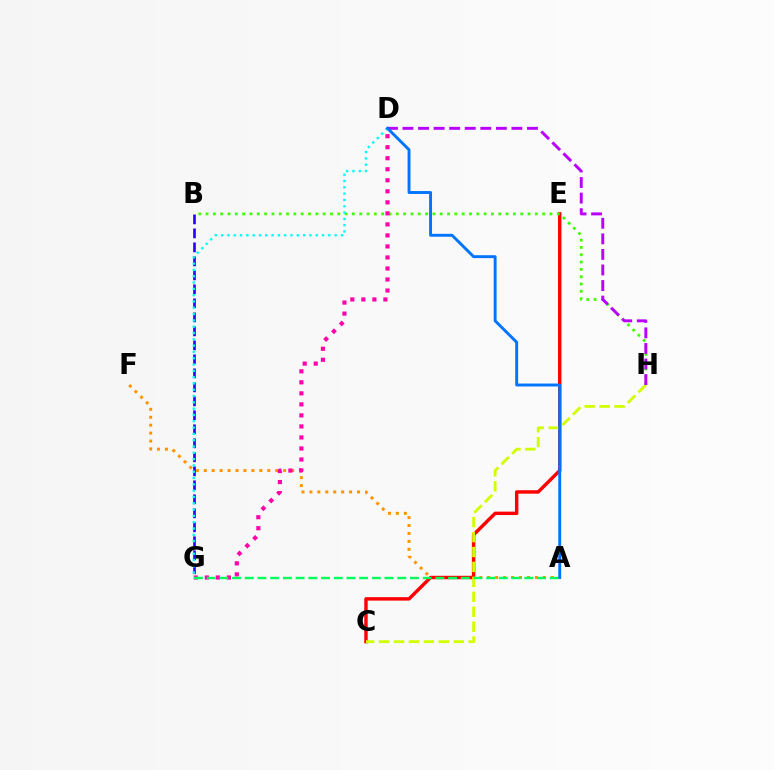{('A', 'F'): [{'color': '#ff9400', 'line_style': 'dotted', 'thickness': 2.16}], ('C', 'E'): [{'color': '#ff0000', 'line_style': 'solid', 'thickness': 2.46}], ('C', 'H'): [{'color': '#d1ff00', 'line_style': 'dashed', 'thickness': 2.03}], ('B', 'H'): [{'color': '#3dff00', 'line_style': 'dotted', 'thickness': 1.99}], ('B', 'G'): [{'color': '#2500ff', 'line_style': 'dashed', 'thickness': 1.9}], ('D', 'G'): [{'color': '#ff00ac', 'line_style': 'dotted', 'thickness': 3.0}, {'color': '#00fff6', 'line_style': 'dotted', 'thickness': 1.71}], ('A', 'G'): [{'color': '#00ff5c', 'line_style': 'dashed', 'thickness': 1.73}], ('D', 'H'): [{'color': '#b900ff', 'line_style': 'dashed', 'thickness': 2.11}], ('A', 'D'): [{'color': '#0074ff', 'line_style': 'solid', 'thickness': 2.09}]}